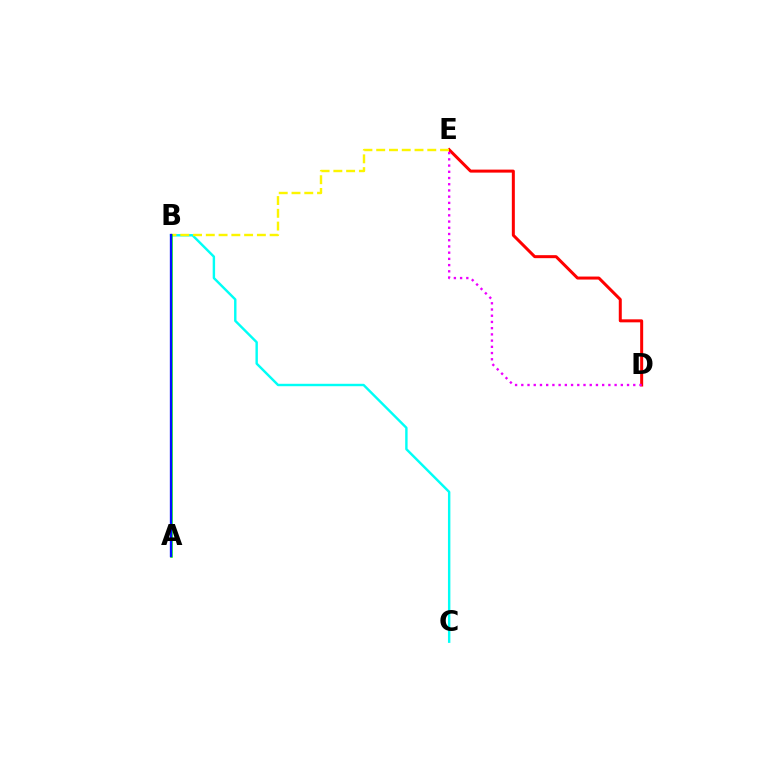{('D', 'E'): [{'color': '#ff0000', 'line_style': 'solid', 'thickness': 2.16}, {'color': '#ee00ff', 'line_style': 'dotted', 'thickness': 1.69}], ('B', 'C'): [{'color': '#00fff6', 'line_style': 'solid', 'thickness': 1.74}], ('B', 'E'): [{'color': '#fcf500', 'line_style': 'dashed', 'thickness': 1.73}], ('A', 'B'): [{'color': '#08ff00', 'line_style': 'solid', 'thickness': 1.85}, {'color': '#0010ff', 'line_style': 'solid', 'thickness': 1.68}]}